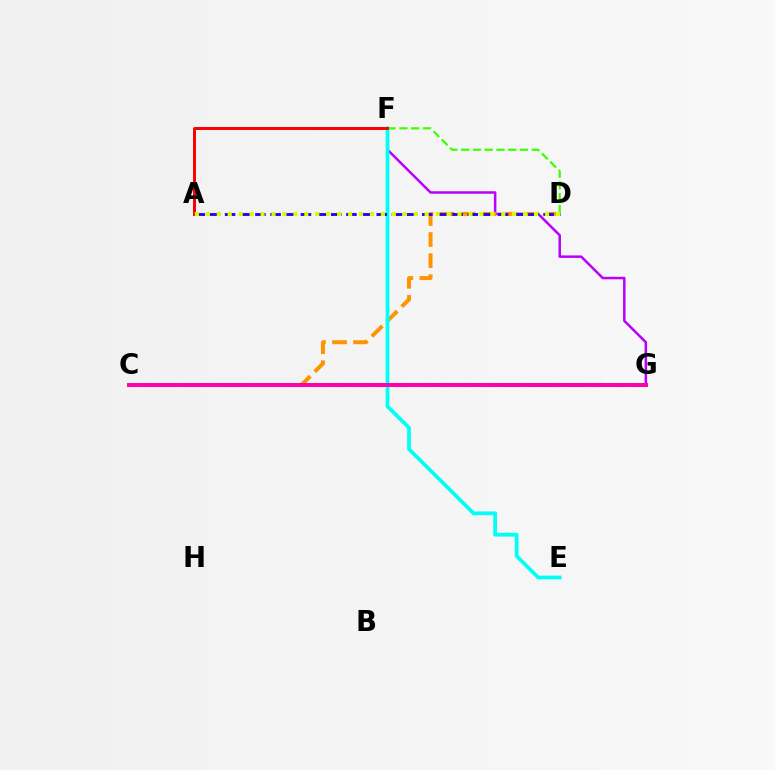{('F', 'G'): [{'color': '#b900ff', 'line_style': 'solid', 'thickness': 1.8}], ('C', 'G'): [{'color': '#00ff5c', 'line_style': 'dashed', 'thickness': 2.9}, {'color': '#0074ff', 'line_style': 'dotted', 'thickness': 2.83}, {'color': '#ff00ac', 'line_style': 'solid', 'thickness': 2.83}], ('C', 'D'): [{'color': '#ff9400', 'line_style': 'dashed', 'thickness': 2.86}], ('E', 'F'): [{'color': '#00fff6', 'line_style': 'solid', 'thickness': 2.7}], ('A', 'D'): [{'color': '#2500ff', 'line_style': 'dashed', 'thickness': 2.06}, {'color': '#d1ff00', 'line_style': 'dotted', 'thickness': 2.97}], ('D', 'F'): [{'color': '#3dff00', 'line_style': 'dashed', 'thickness': 1.6}], ('A', 'F'): [{'color': '#ff0000', 'line_style': 'solid', 'thickness': 2.14}]}